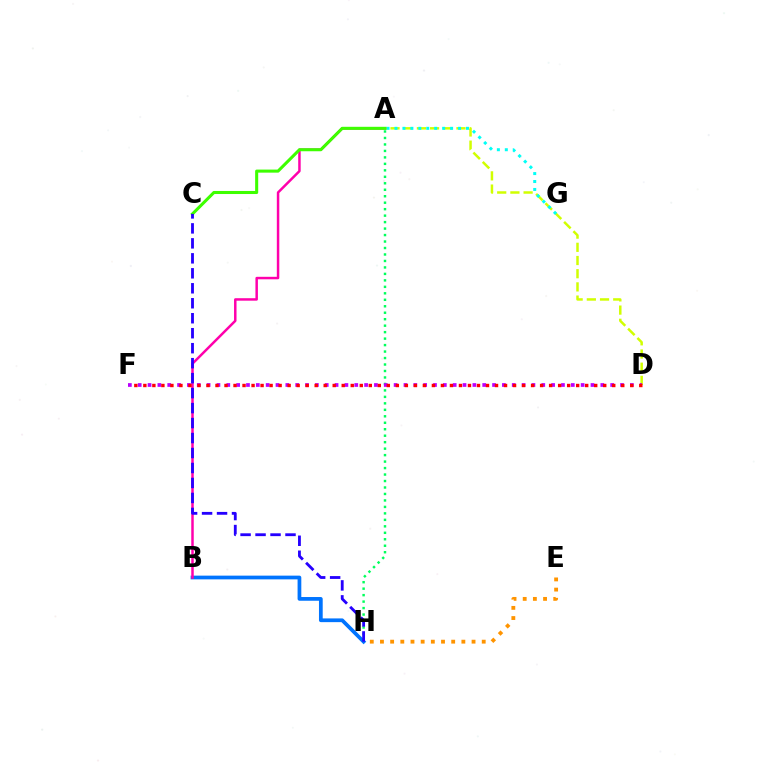{('A', 'D'): [{'color': '#d1ff00', 'line_style': 'dashed', 'thickness': 1.79}], ('A', 'H'): [{'color': '#00ff5c', 'line_style': 'dotted', 'thickness': 1.76}], ('B', 'H'): [{'color': '#0074ff', 'line_style': 'solid', 'thickness': 2.68}], ('D', 'F'): [{'color': '#b900ff', 'line_style': 'dotted', 'thickness': 2.67}, {'color': '#ff0000', 'line_style': 'dotted', 'thickness': 2.45}], ('A', 'B'): [{'color': '#ff00ac', 'line_style': 'solid', 'thickness': 1.79}], ('A', 'G'): [{'color': '#00fff6', 'line_style': 'dotted', 'thickness': 2.16}], ('E', 'H'): [{'color': '#ff9400', 'line_style': 'dotted', 'thickness': 2.76}], ('A', 'C'): [{'color': '#3dff00', 'line_style': 'solid', 'thickness': 2.2}], ('C', 'H'): [{'color': '#2500ff', 'line_style': 'dashed', 'thickness': 2.03}]}